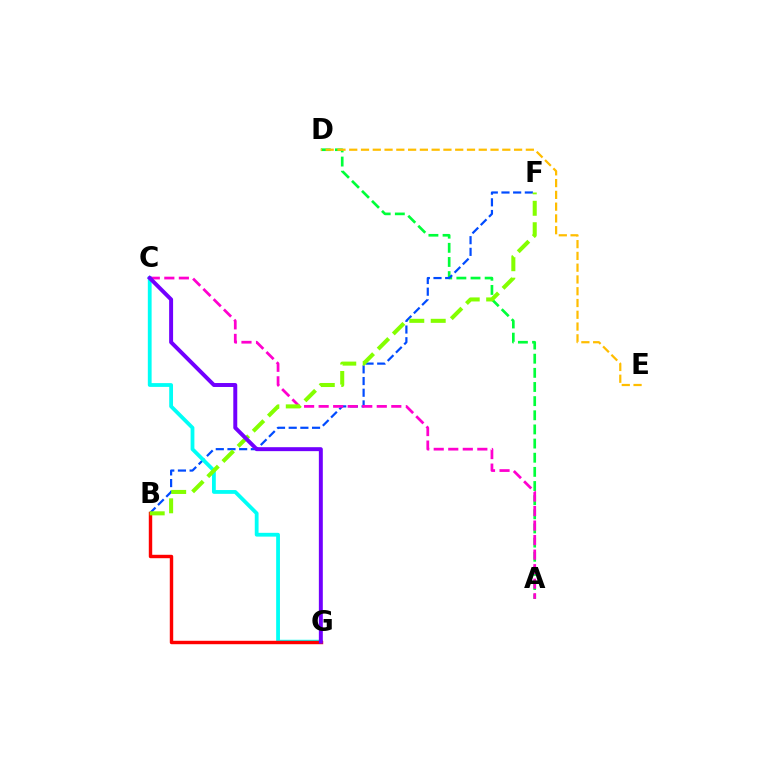{('A', 'D'): [{'color': '#00ff39', 'line_style': 'dashed', 'thickness': 1.92}], ('B', 'F'): [{'color': '#004bff', 'line_style': 'dashed', 'thickness': 1.59}, {'color': '#84ff00', 'line_style': 'dashed', 'thickness': 2.91}], ('C', 'G'): [{'color': '#00fff6', 'line_style': 'solid', 'thickness': 2.73}, {'color': '#7200ff', 'line_style': 'solid', 'thickness': 2.85}], ('A', 'C'): [{'color': '#ff00cf', 'line_style': 'dashed', 'thickness': 1.97}], ('B', 'G'): [{'color': '#ff0000', 'line_style': 'solid', 'thickness': 2.47}], ('D', 'E'): [{'color': '#ffbd00', 'line_style': 'dashed', 'thickness': 1.6}]}